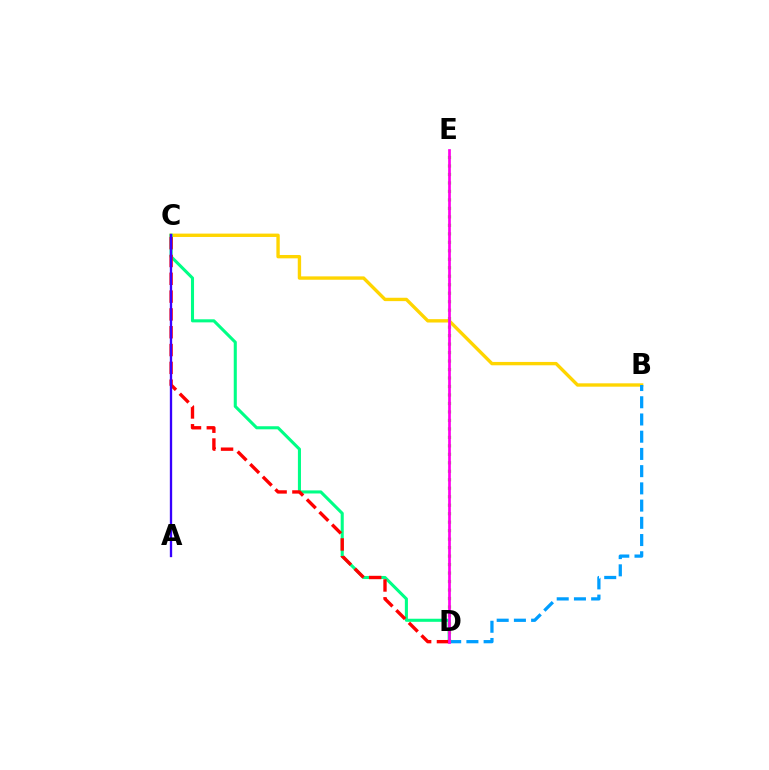{('B', 'C'): [{'color': '#ffd500', 'line_style': 'solid', 'thickness': 2.42}], ('C', 'D'): [{'color': '#00ff86', 'line_style': 'solid', 'thickness': 2.21}, {'color': '#ff0000', 'line_style': 'dashed', 'thickness': 2.42}], ('B', 'D'): [{'color': '#009eff', 'line_style': 'dashed', 'thickness': 2.34}], ('D', 'E'): [{'color': '#4fff00', 'line_style': 'dotted', 'thickness': 2.3}, {'color': '#ff00ed', 'line_style': 'solid', 'thickness': 1.95}], ('A', 'C'): [{'color': '#3700ff', 'line_style': 'solid', 'thickness': 1.68}]}